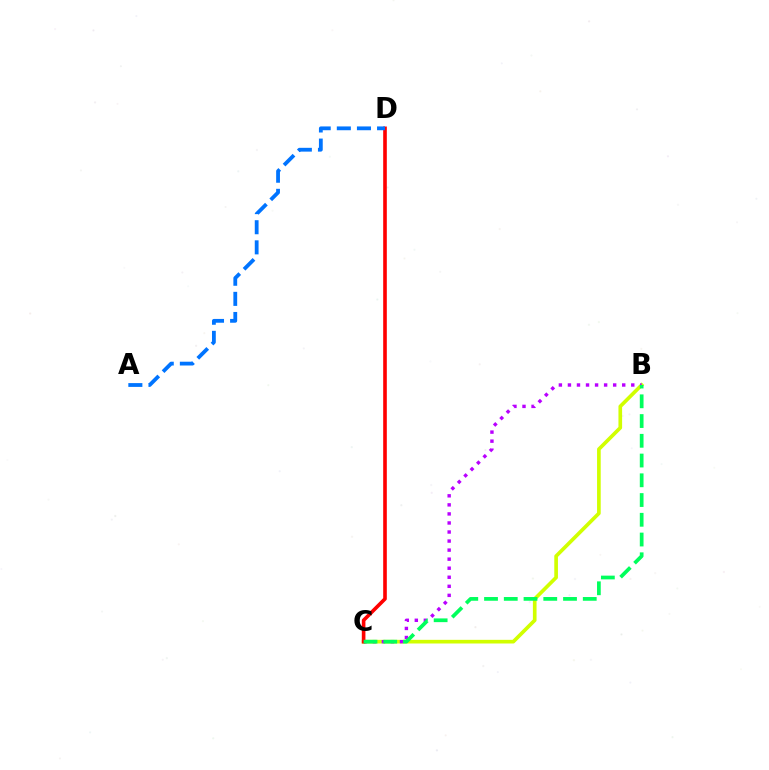{('B', 'C'): [{'color': '#d1ff00', 'line_style': 'solid', 'thickness': 2.63}, {'color': '#b900ff', 'line_style': 'dotted', 'thickness': 2.46}, {'color': '#00ff5c', 'line_style': 'dashed', 'thickness': 2.68}], ('C', 'D'): [{'color': '#ff0000', 'line_style': 'solid', 'thickness': 2.61}], ('A', 'D'): [{'color': '#0074ff', 'line_style': 'dashed', 'thickness': 2.73}]}